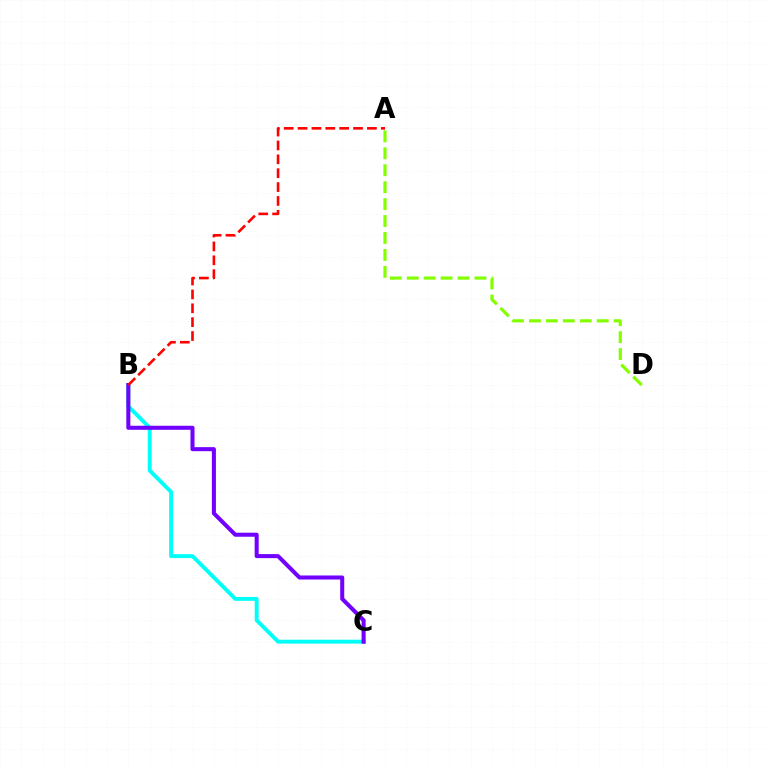{('A', 'D'): [{'color': '#84ff00', 'line_style': 'dashed', 'thickness': 2.3}], ('B', 'C'): [{'color': '#00fff6', 'line_style': 'solid', 'thickness': 2.81}, {'color': '#7200ff', 'line_style': 'solid', 'thickness': 2.91}], ('A', 'B'): [{'color': '#ff0000', 'line_style': 'dashed', 'thickness': 1.88}]}